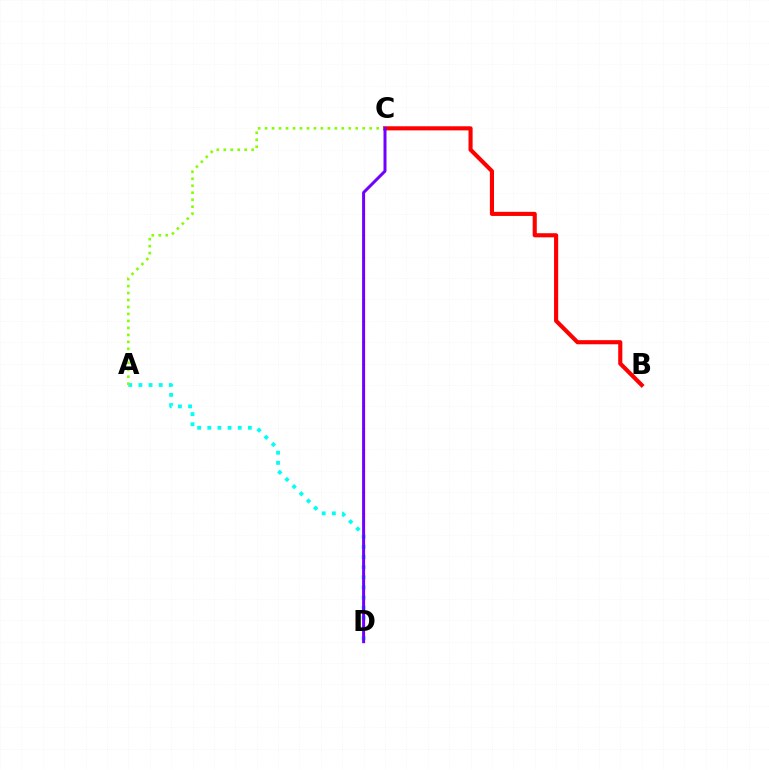{('A', 'D'): [{'color': '#00fff6', 'line_style': 'dotted', 'thickness': 2.76}], ('B', 'C'): [{'color': '#ff0000', 'line_style': 'solid', 'thickness': 2.96}], ('A', 'C'): [{'color': '#84ff00', 'line_style': 'dotted', 'thickness': 1.89}], ('C', 'D'): [{'color': '#7200ff', 'line_style': 'solid', 'thickness': 2.16}]}